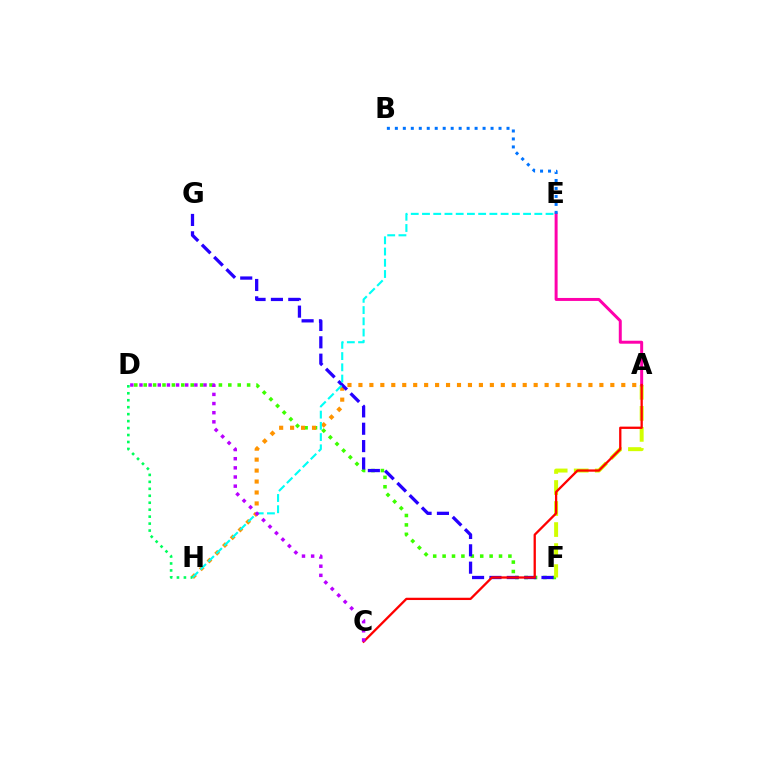{('D', 'F'): [{'color': '#3dff00', 'line_style': 'dotted', 'thickness': 2.55}], ('A', 'H'): [{'color': '#ff9400', 'line_style': 'dotted', 'thickness': 2.98}], ('F', 'G'): [{'color': '#2500ff', 'line_style': 'dashed', 'thickness': 2.36}], ('E', 'H'): [{'color': '#00fff6', 'line_style': 'dashed', 'thickness': 1.53}], ('A', 'F'): [{'color': '#d1ff00', 'line_style': 'dashed', 'thickness': 2.86}], ('A', 'E'): [{'color': '#ff00ac', 'line_style': 'solid', 'thickness': 2.14}], ('D', 'H'): [{'color': '#00ff5c', 'line_style': 'dotted', 'thickness': 1.89}], ('A', 'C'): [{'color': '#ff0000', 'line_style': 'solid', 'thickness': 1.65}], ('B', 'E'): [{'color': '#0074ff', 'line_style': 'dotted', 'thickness': 2.17}], ('C', 'D'): [{'color': '#b900ff', 'line_style': 'dotted', 'thickness': 2.48}]}